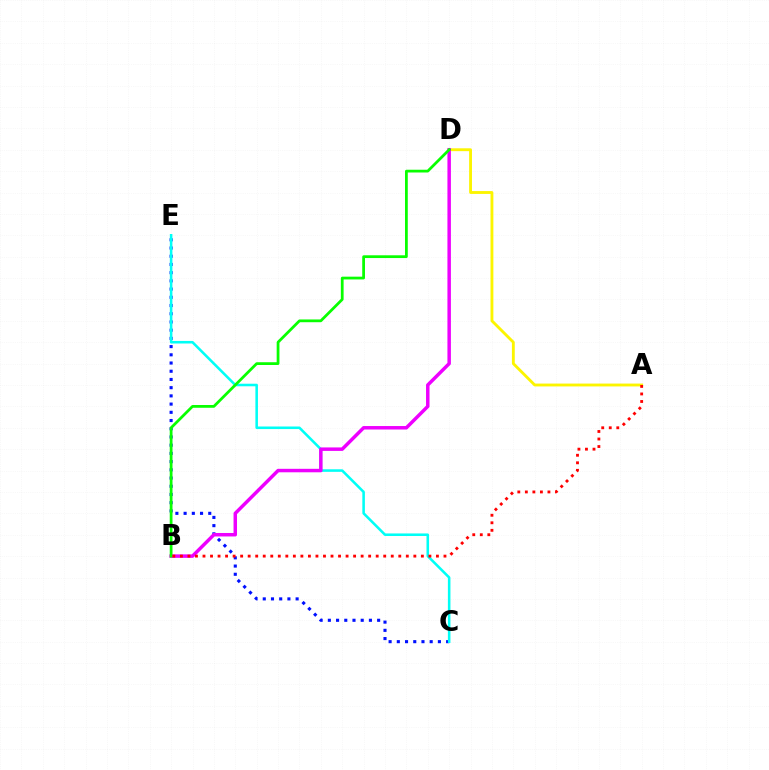{('A', 'D'): [{'color': '#fcf500', 'line_style': 'solid', 'thickness': 2.06}], ('C', 'E'): [{'color': '#0010ff', 'line_style': 'dotted', 'thickness': 2.23}, {'color': '#00fff6', 'line_style': 'solid', 'thickness': 1.84}], ('B', 'D'): [{'color': '#ee00ff', 'line_style': 'solid', 'thickness': 2.5}, {'color': '#08ff00', 'line_style': 'solid', 'thickness': 1.99}], ('A', 'B'): [{'color': '#ff0000', 'line_style': 'dotted', 'thickness': 2.05}]}